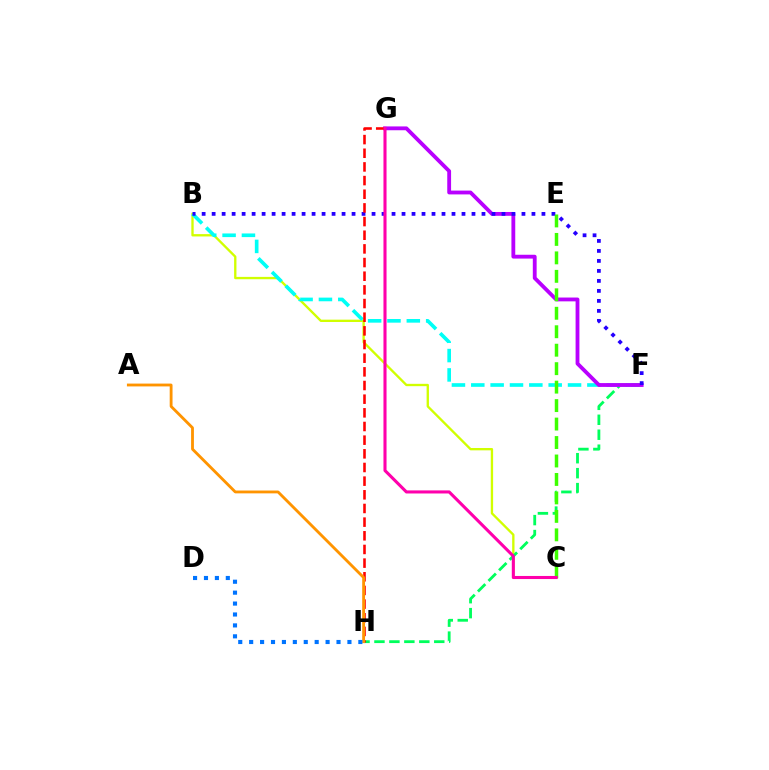{('B', 'C'): [{'color': '#d1ff00', 'line_style': 'solid', 'thickness': 1.68}], ('B', 'F'): [{'color': '#00fff6', 'line_style': 'dashed', 'thickness': 2.63}, {'color': '#2500ff', 'line_style': 'dotted', 'thickness': 2.72}], ('F', 'H'): [{'color': '#00ff5c', 'line_style': 'dashed', 'thickness': 2.03}], ('F', 'G'): [{'color': '#b900ff', 'line_style': 'solid', 'thickness': 2.75}], ('G', 'H'): [{'color': '#ff0000', 'line_style': 'dashed', 'thickness': 1.86}], ('C', 'E'): [{'color': '#3dff00', 'line_style': 'dashed', 'thickness': 2.51}], ('C', 'G'): [{'color': '#ff00ac', 'line_style': 'solid', 'thickness': 2.21}], ('A', 'H'): [{'color': '#ff9400', 'line_style': 'solid', 'thickness': 2.04}], ('D', 'H'): [{'color': '#0074ff', 'line_style': 'dotted', 'thickness': 2.97}]}